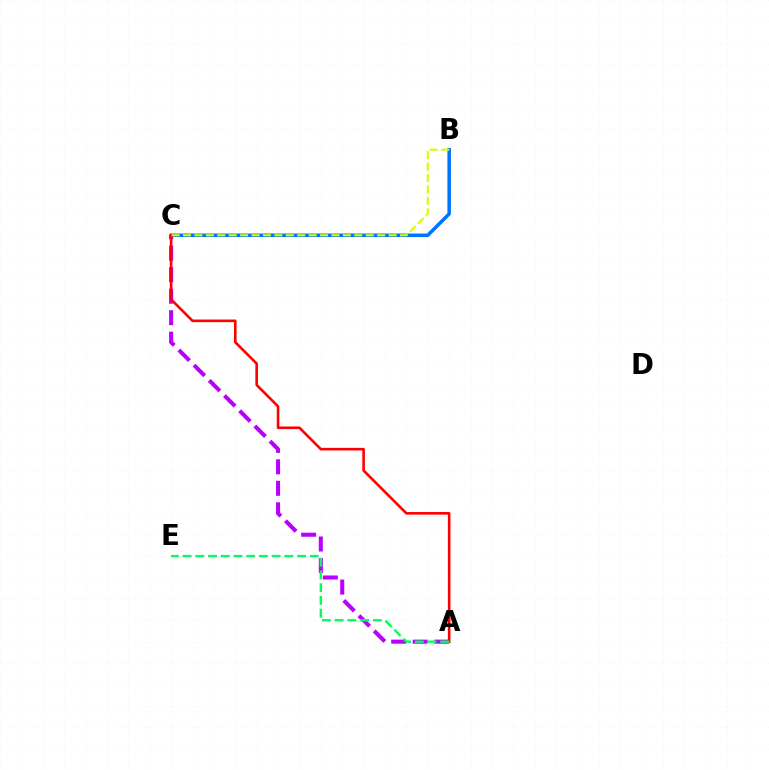{('B', 'C'): [{'color': '#0074ff', 'line_style': 'solid', 'thickness': 2.52}, {'color': '#d1ff00', 'line_style': 'dashed', 'thickness': 1.55}], ('A', 'C'): [{'color': '#b900ff', 'line_style': 'dashed', 'thickness': 2.92}, {'color': '#ff0000', 'line_style': 'solid', 'thickness': 1.88}], ('A', 'E'): [{'color': '#00ff5c', 'line_style': 'dashed', 'thickness': 1.73}]}